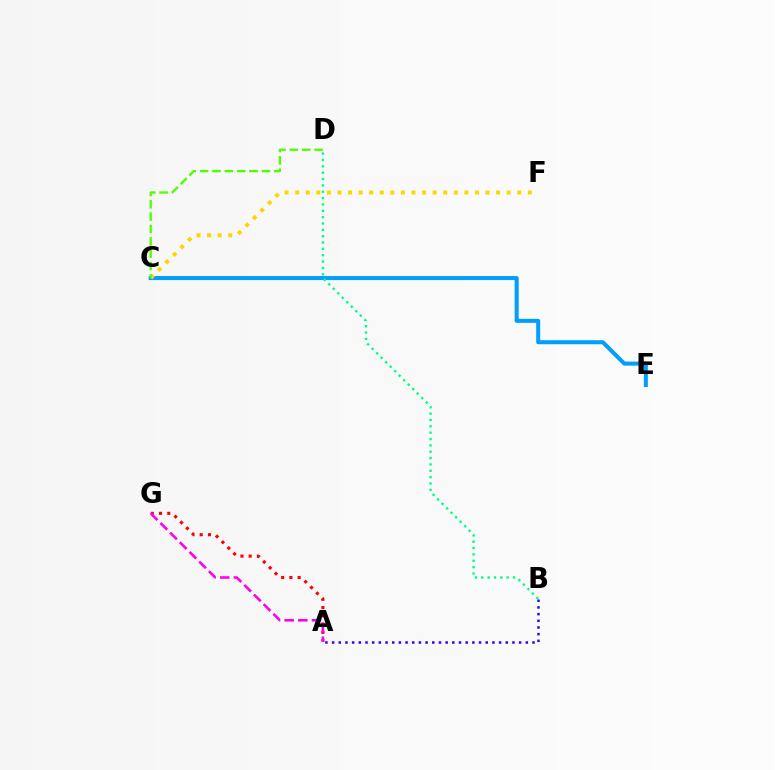{('C', 'E'): [{'color': '#009eff', 'line_style': 'solid', 'thickness': 2.9}], ('C', 'F'): [{'color': '#ffd500', 'line_style': 'dotted', 'thickness': 2.87}], ('A', 'G'): [{'color': '#ff0000', 'line_style': 'dotted', 'thickness': 2.24}, {'color': '#ff00ed', 'line_style': 'dashed', 'thickness': 1.86}], ('A', 'B'): [{'color': '#3700ff', 'line_style': 'dotted', 'thickness': 1.81}], ('B', 'D'): [{'color': '#00ff86', 'line_style': 'dotted', 'thickness': 1.73}], ('C', 'D'): [{'color': '#4fff00', 'line_style': 'dashed', 'thickness': 1.68}]}